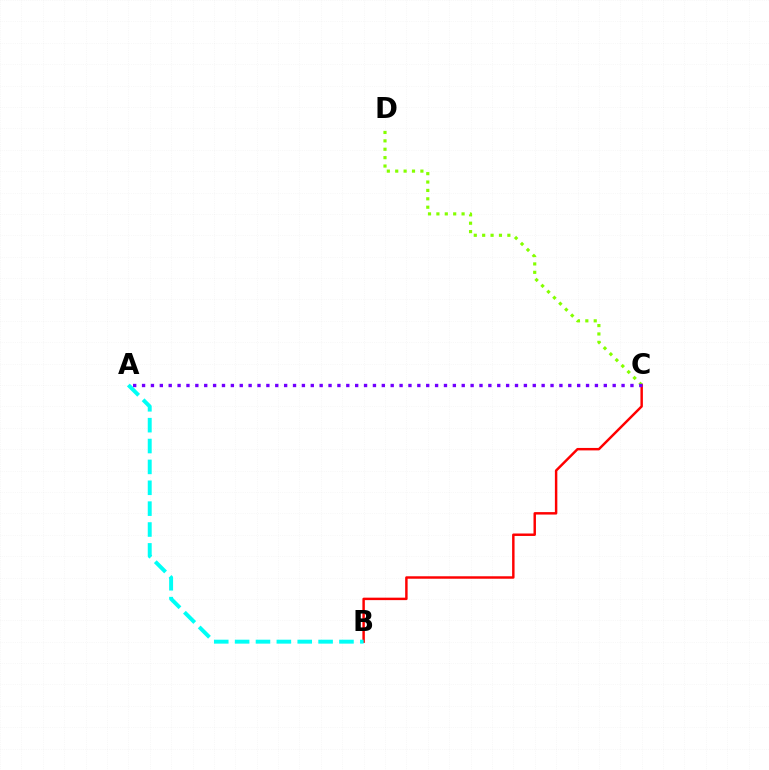{('B', 'C'): [{'color': '#ff0000', 'line_style': 'solid', 'thickness': 1.77}], ('C', 'D'): [{'color': '#84ff00', 'line_style': 'dotted', 'thickness': 2.28}], ('A', 'C'): [{'color': '#7200ff', 'line_style': 'dotted', 'thickness': 2.41}], ('A', 'B'): [{'color': '#00fff6', 'line_style': 'dashed', 'thickness': 2.84}]}